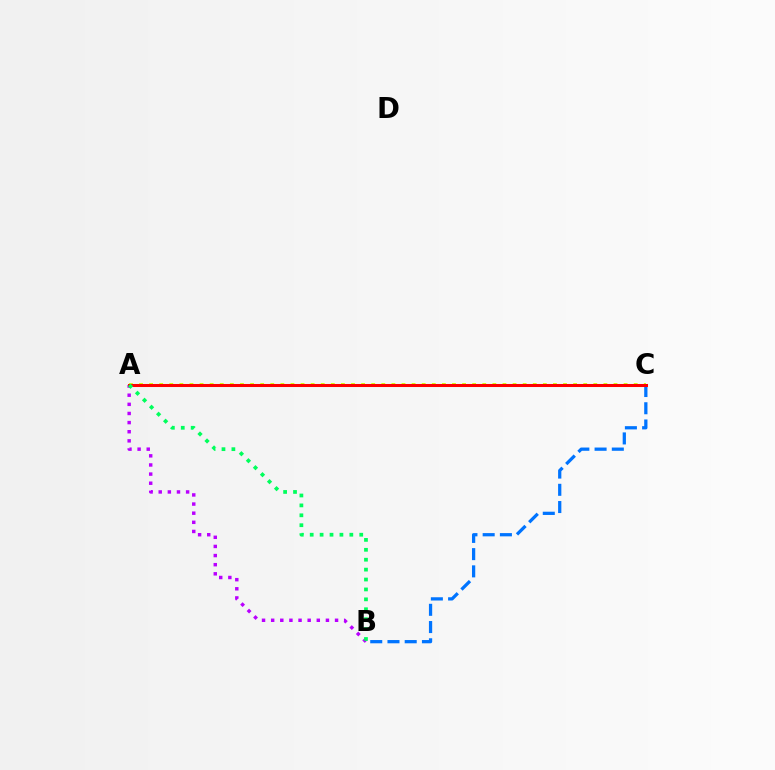{('B', 'C'): [{'color': '#0074ff', 'line_style': 'dashed', 'thickness': 2.34}], ('A', 'C'): [{'color': '#d1ff00', 'line_style': 'dotted', 'thickness': 2.74}, {'color': '#ff0000', 'line_style': 'solid', 'thickness': 2.19}], ('A', 'B'): [{'color': '#b900ff', 'line_style': 'dotted', 'thickness': 2.48}, {'color': '#00ff5c', 'line_style': 'dotted', 'thickness': 2.69}]}